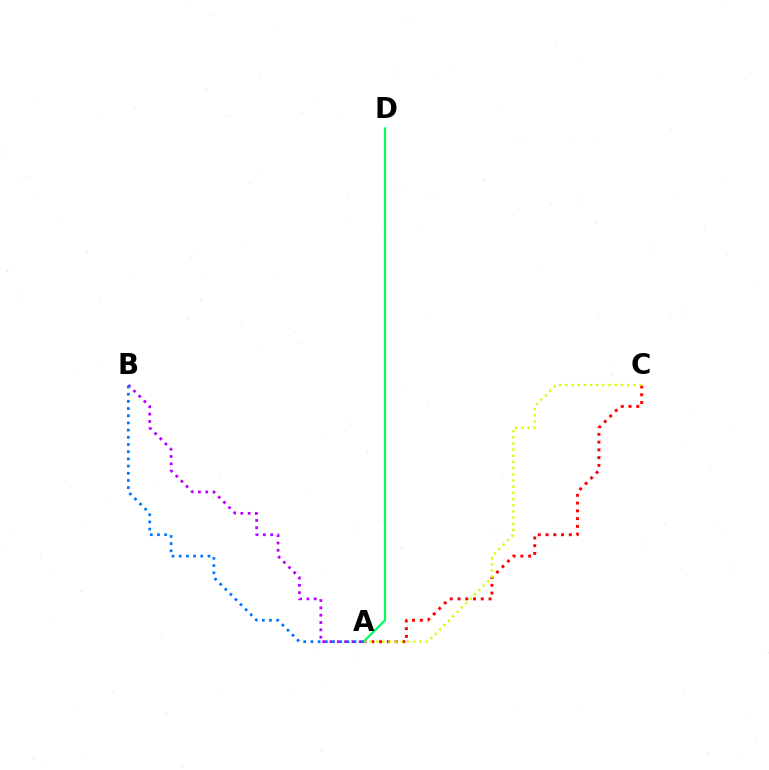{('A', 'C'): [{'color': '#ff0000', 'line_style': 'dotted', 'thickness': 2.11}, {'color': '#d1ff00', 'line_style': 'dotted', 'thickness': 1.68}], ('A', 'B'): [{'color': '#b900ff', 'line_style': 'dotted', 'thickness': 1.99}, {'color': '#0074ff', 'line_style': 'dotted', 'thickness': 1.95}], ('A', 'D'): [{'color': '#00ff5c', 'line_style': 'solid', 'thickness': 1.56}]}